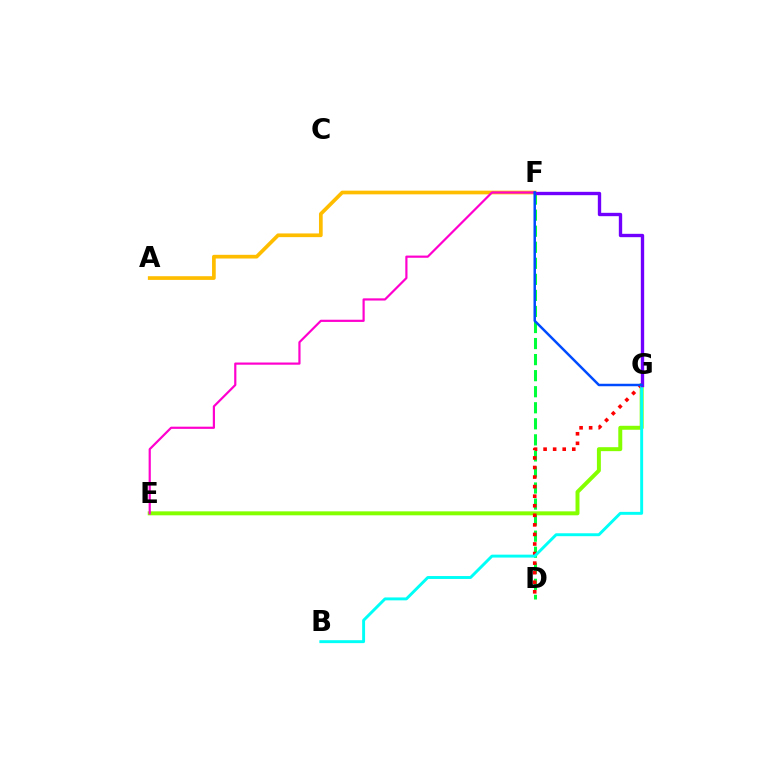{('E', 'G'): [{'color': '#84ff00', 'line_style': 'solid', 'thickness': 2.85}], ('D', 'F'): [{'color': '#00ff39', 'line_style': 'dashed', 'thickness': 2.18}], ('A', 'F'): [{'color': '#ffbd00', 'line_style': 'solid', 'thickness': 2.66}], ('E', 'F'): [{'color': '#ff00cf', 'line_style': 'solid', 'thickness': 1.58}], ('D', 'G'): [{'color': '#ff0000', 'line_style': 'dotted', 'thickness': 2.6}], ('B', 'G'): [{'color': '#00fff6', 'line_style': 'solid', 'thickness': 2.1}], ('F', 'G'): [{'color': '#7200ff', 'line_style': 'solid', 'thickness': 2.41}, {'color': '#004bff', 'line_style': 'solid', 'thickness': 1.79}]}